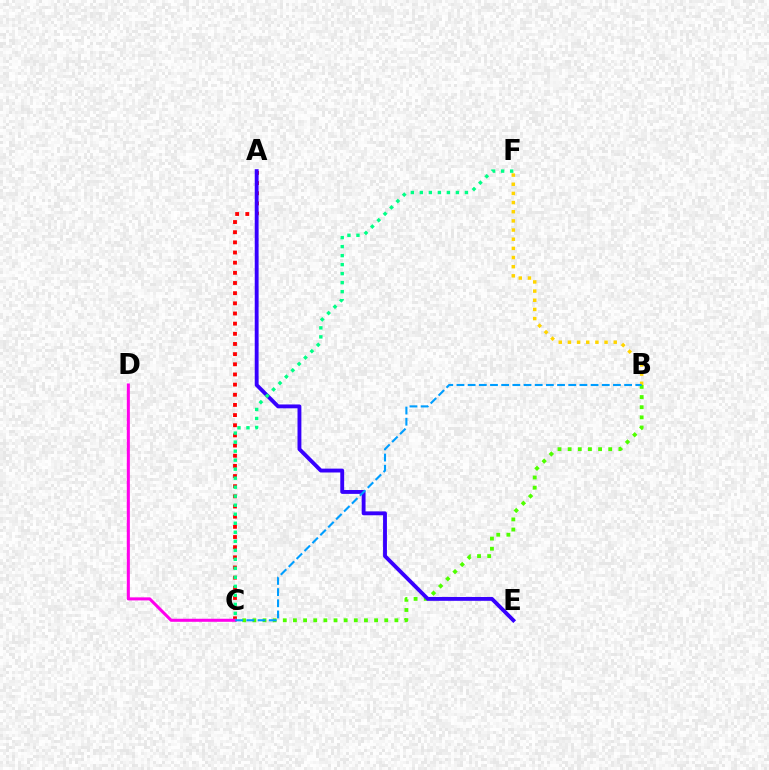{('A', 'C'): [{'color': '#ff0000', 'line_style': 'dotted', 'thickness': 2.76}], ('B', 'C'): [{'color': '#4fff00', 'line_style': 'dotted', 'thickness': 2.76}, {'color': '#009eff', 'line_style': 'dashed', 'thickness': 1.52}], ('B', 'F'): [{'color': '#ffd500', 'line_style': 'dotted', 'thickness': 2.49}], ('A', 'E'): [{'color': '#3700ff', 'line_style': 'solid', 'thickness': 2.78}], ('C', 'D'): [{'color': '#ff00ed', 'line_style': 'solid', 'thickness': 2.2}], ('C', 'F'): [{'color': '#00ff86', 'line_style': 'dotted', 'thickness': 2.45}]}